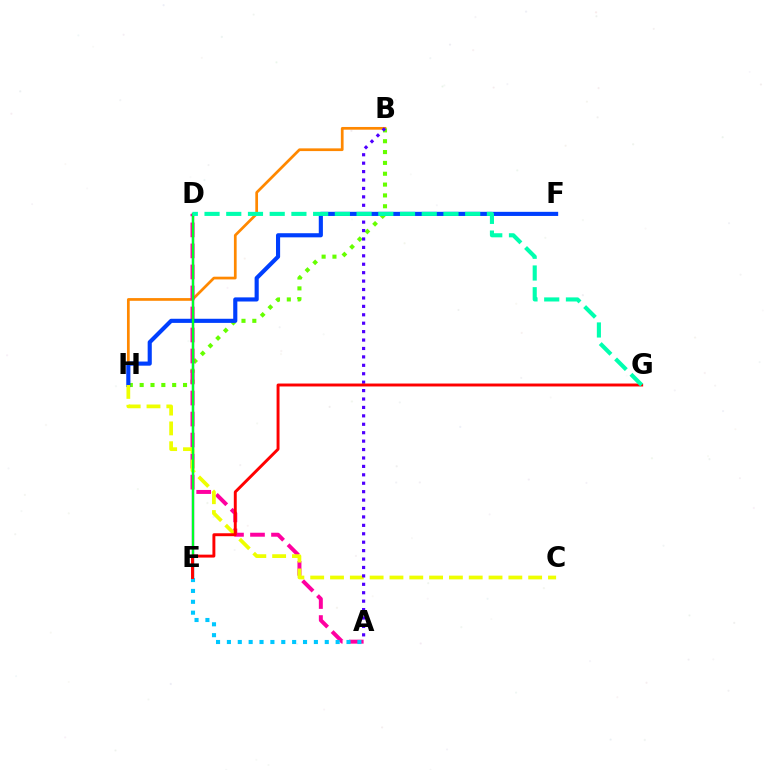{('B', 'H'): [{'color': '#ff8800', 'line_style': 'solid', 'thickness': 1.96}, {'color': '#66ff00', 'line_style': 'dotted', 'thickness': 2.95}], ('D', 'E'): [{'color': '#d600ff', 'line_style': 'solid', 'thickness': 1.7}, {'color': '#00ff27', 'line_style': 'solid', 'thickness': 1.65}], ('A', 'D'): [{'color': '#ff00a0', 'line_style': 'dashed', 'thickness': 2.86}], ('F', 'H'): [{'color': '#003fff', 'line_style': 'solid', 'thickness': 2.97}], ('C', 'H'): [{'color': '#eeff00', 'line_style': 'dashed', 'thickness': 2.69}], ('A', 'E'): [{'color': '#00c7ff', 'line_style': 'dotted', 'thickness': 2.95}], ('A', 'B'): [{'color': '#4f00ff', 'line_style': 'dotted', 'thickness': 2.29}], ('E', 'G'): [{'color': '#ff0000', 'line_style': 'solid', 'thickness': 2.11}], ('D', 'G'): [{'color': '#00ffaf', 'line_style': 'dashed', 'thickness': 2.95}]}